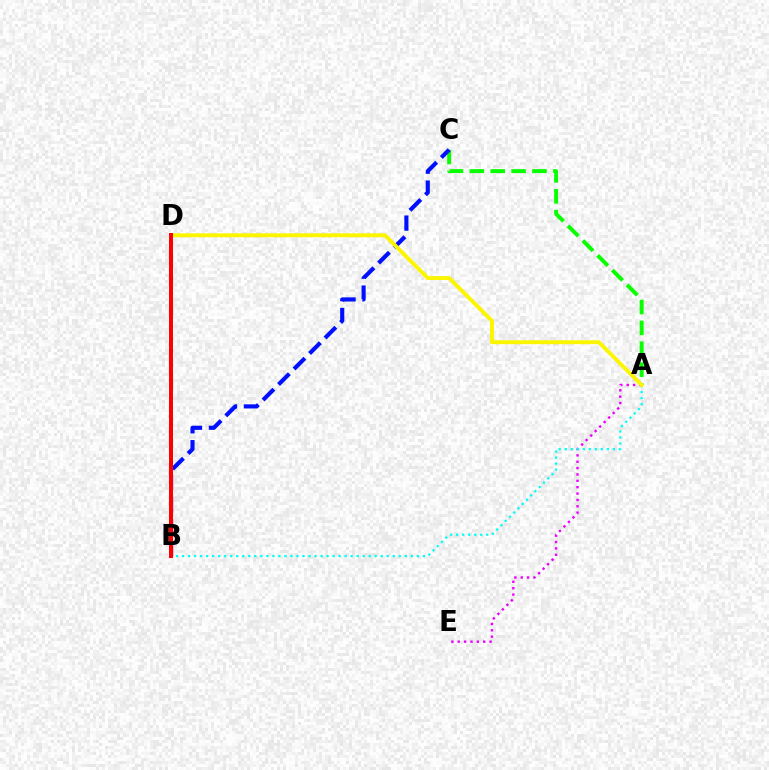{('A', 'E'): [{'color': '#ee00ff', 'line_style': 'dotted', 'thickness': 1.73}], ('A', 'C'): [{'color': '#08ff00', 'line_style': 'dashed', 'thickness': 2.84}], ('B', 'C'): [{'color': '#0010ff', 'line_style': 'dashed', 'thickness': 2.98}], ('A', 'B'): [{'color': '#00fff6', 'line_style': 'dotted', 'thickness': 1.64}], ('A', 'D'): [{'color': '#fcf500', 'line_style': 'solid', 'thickness': 2.81}], ('B', 'D'): [{'color': '#ff0000', 'line_style': 'solid', 'thickness': 2.89}]}